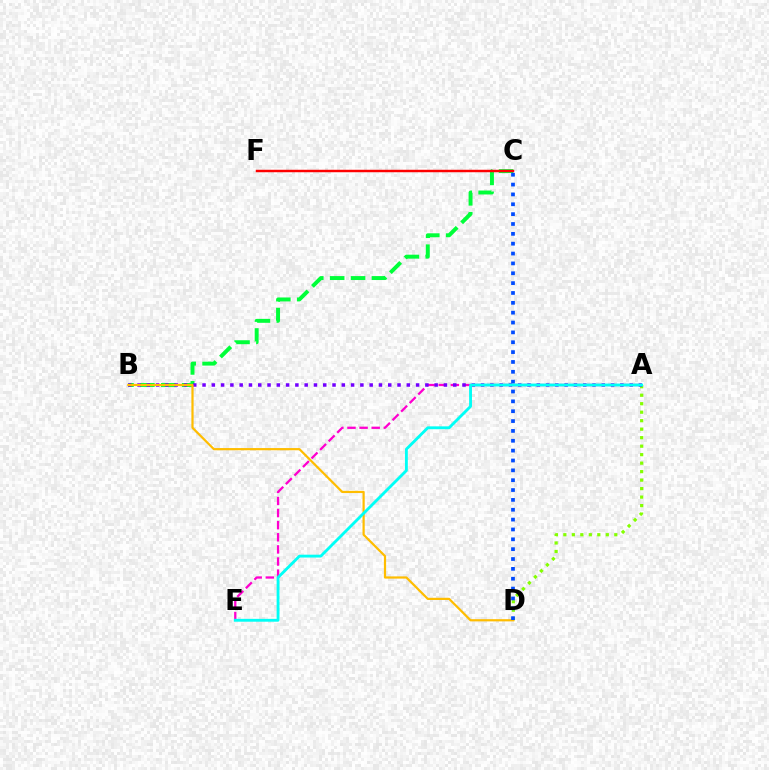{('B', 'C'): [{'color': '#00ff39', 'line_style': 'dashed', 'thickness': 2.84}], ('A', 'D'): [{'color': '#84ff00', 'line_style': 'dotted', 'thickness': 2.31}], ('A', 'E'): [{'color': '#ff00cf', 'line_style': 'dashed', 'thickness': 1.65}, {'color': '#00fff6', 'line_style': 'solid', 'thickness': 2.05}], ('A', 'B'): [{'color': '#7200ff', 'line_style': 'dotted', 'thickness': 2.52}], ('B', 'D'): [{'color': '#ffbd00', 'line_style': 'solid', 'thickness': 1.59}], ('C', 'F'): [{'color': '#ff0000', 'line_style': 'solid', 'thickness': 1.77}], ('C', 'D'): [{'color': '#004bff', 'line_style': 'dotted', 'thickness': 2.68}]}